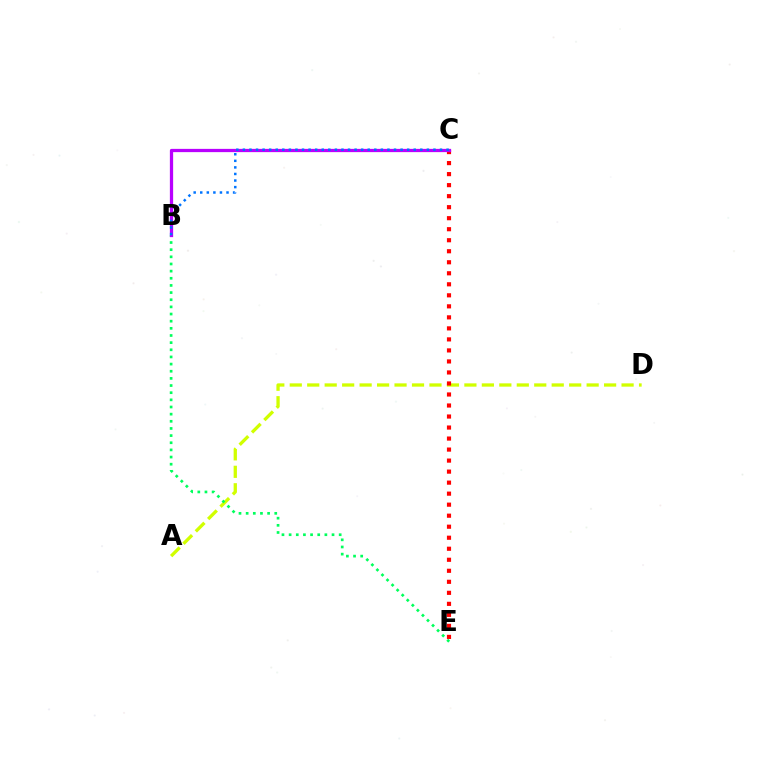{('A', 'D'): [{'color': '#d1ff00', 'line_style': 'dashed', 'thickness': 2.37}], ('B', 'E'): [{'color': '#00ff5c', 'line_style': 'dotted', 'thickness': 1.94}], ('C', 'E'): [{'color': '#ff0000', 'line_style': 'dotted', 'thickness': 2.99}], ('B', 'C'): [{'color': '#b900ff', 'line_style': 'solid', 'thickness': 2.35}, {'color': '#0074ff', 'line_style': 'dotted', 'thickness': 1.79}]}